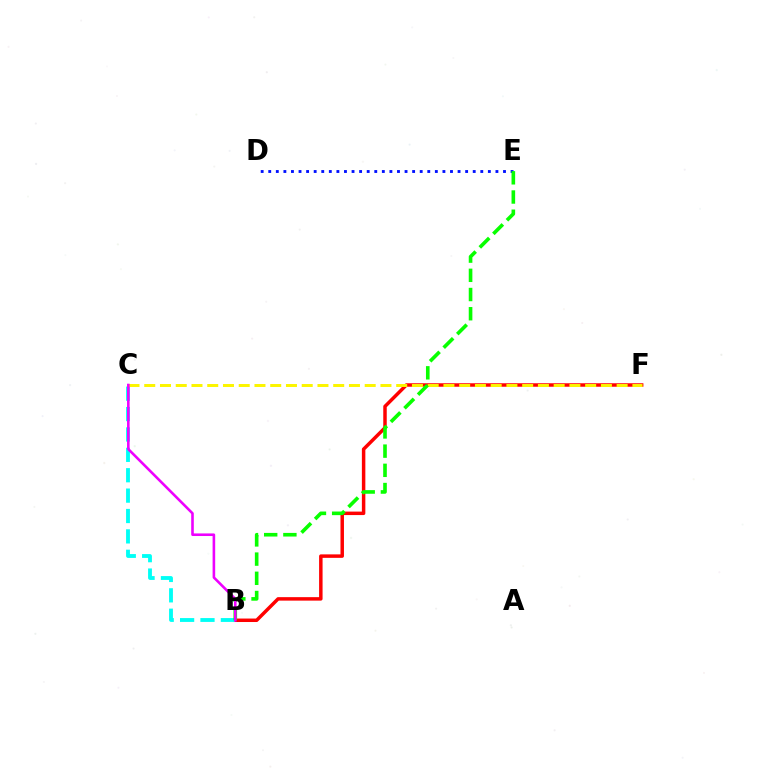{('B', 'F'): [{'color': '#ff0000', 'line_style': 'solid', 'thickness': 2.5}], ('D', 'E'): [{'color': '#0010ff', 'line_style': 'dotted', 'thickness': 2.06}], ('B', 'C'): [{'color': '#00fff6', 'line_style': 'dashed', 'thickness': 2.77}, {'color': '#ee00ff', 'line_style': 'solid', 'thickness': 1.87}], ('C', 'F'): [{'color': '#fcf500', 'line_style': 'dashed', 'thickness': 2.14}], ('B', 'E'): [{'color': '#08ff00', 'line_style': 'dashed', 'thickness': 2.61}]}